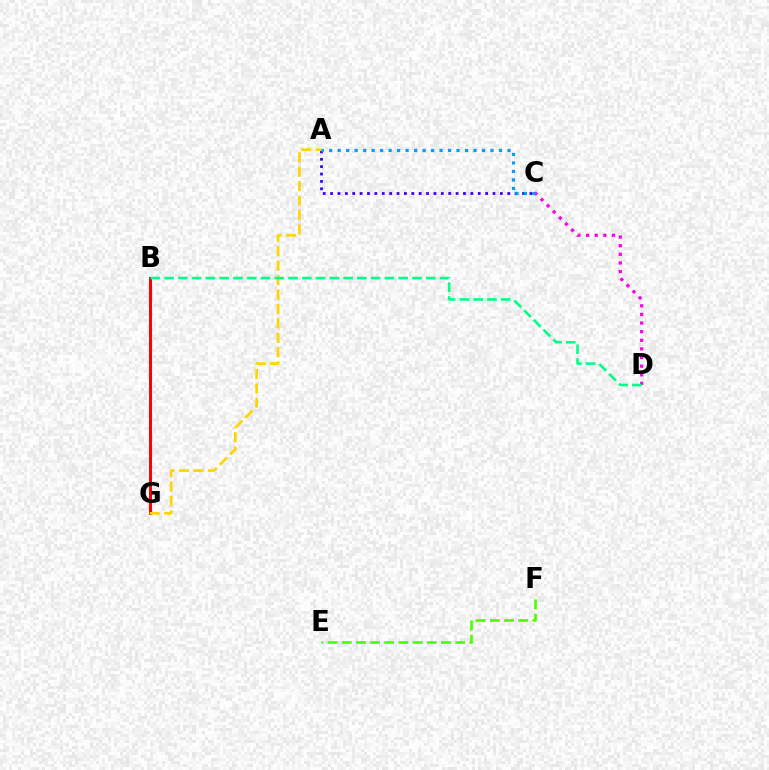{('B', 'G'): [{'color': '#ff0000', 'line_style': 'solid', 'thickness': 2.14}], ('E', 'F'): [{'color': '#4fff00', 'line_style': 'dashed', 'thickness': 1.93}], ('C', 'D'): [{'color': '#ff00ed', 'line_style': 'dotted', 'thickness': 2.34}], ('A', 'C'): [{'color': '#3700ff', 'line_style': 'dotted', 'thickness': 2.01}, {'color': '#009eff', 'line_style': 'dotted', 'thickness': 2.31}], ('A', 'G'): [{'color': '#ffd500', 'line_style': 'dashed', 'thickness': 1.96}], ('B', 'D'): [{'color': '#00ff86', 'line_style': 'dashed', 'thickness': 1.87}]}